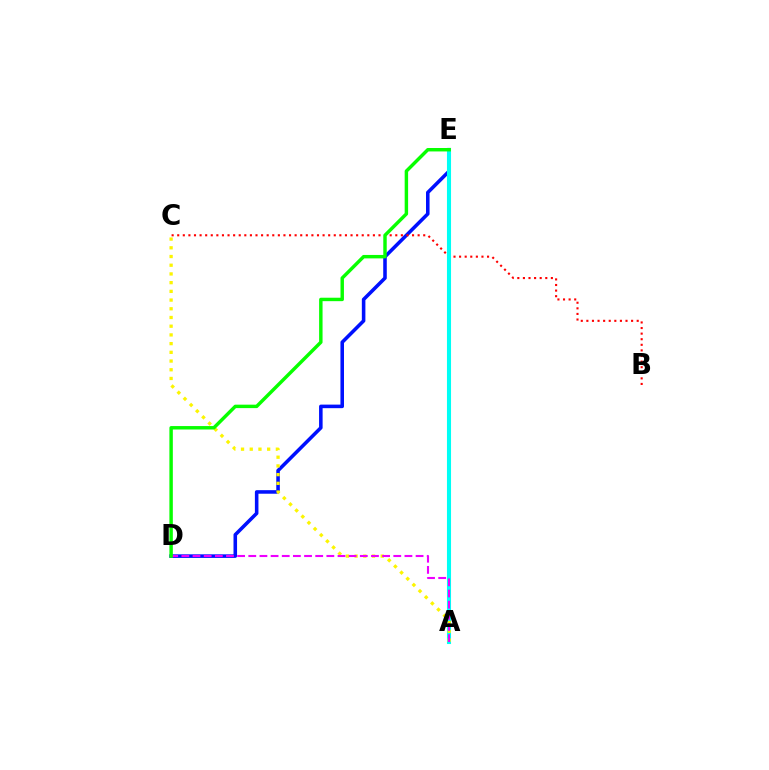{('D', 'E'): [{'color': '#0010ff', 'line_style': 'solid', 'thickness': 2.56}, {'color': '#08ff00', 'line_style': 'solid', 'thickness': 2.48}], ('B', 'C'): [{'color': '#ff0000', 'line_style': 'dotted', 'thickness': 1.52}], ('A', 'E'): [{'color': '#00fff6', 'line_style': 'solid', 'thickness': 2.94}], ('A', 'C'): [{'color': '#fcf500', 'line_style': 'dotted', 'thickness': 2.37}], ('A', 'D'): [{'color': '#ee00ff', 'line_style': 'dashed', 'thickness': 1.52}]}